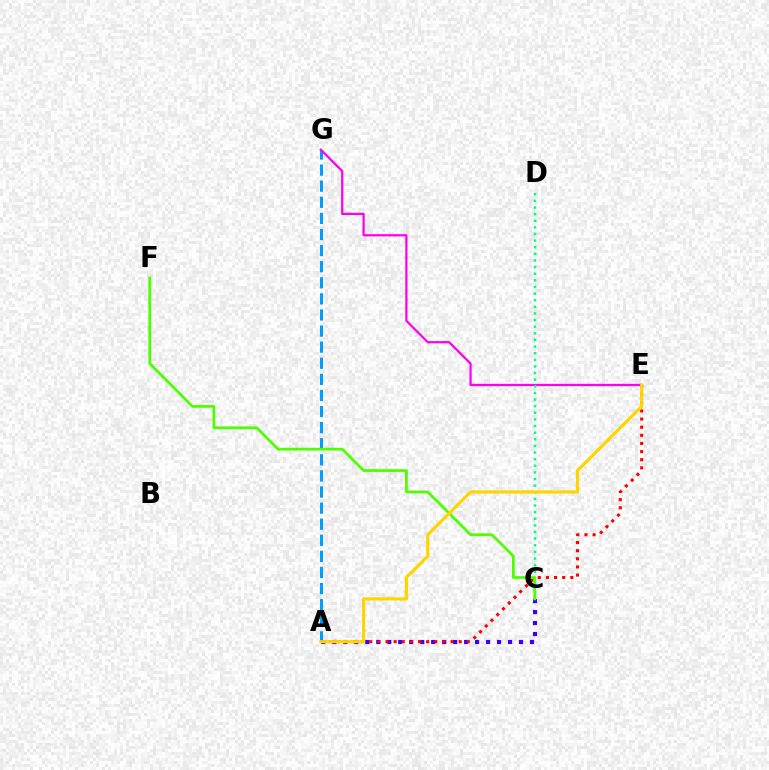{('A', 'G'): [{'color': '#009eff', 'line_style': 'dashed', 'thickness': 2.19}], ('A', 'C'): [{'color': '#3700ff', 'line_style': 'dotted', 'thickness': 2.98}], ('E', 'G'): [{'color': '#ff00ed', 'line_style': 'solid', 'thickness': 1.61}], ('A', 'E'): [{'color': '#ff0000', 'line_style': 'dotted', 'thickness': 2.21}, {'color': '#ffd500', 'line_style': 'solid', 'thickness': 2.28}], ('C', 'D'): [{'color': '#00ff86', 'line_style': 'dotted', 'thickness': 1.8}], ('C', 'F'): [{'color': '#4fff00', 'line_style': 'solid', 'thickness': 1.99}]}